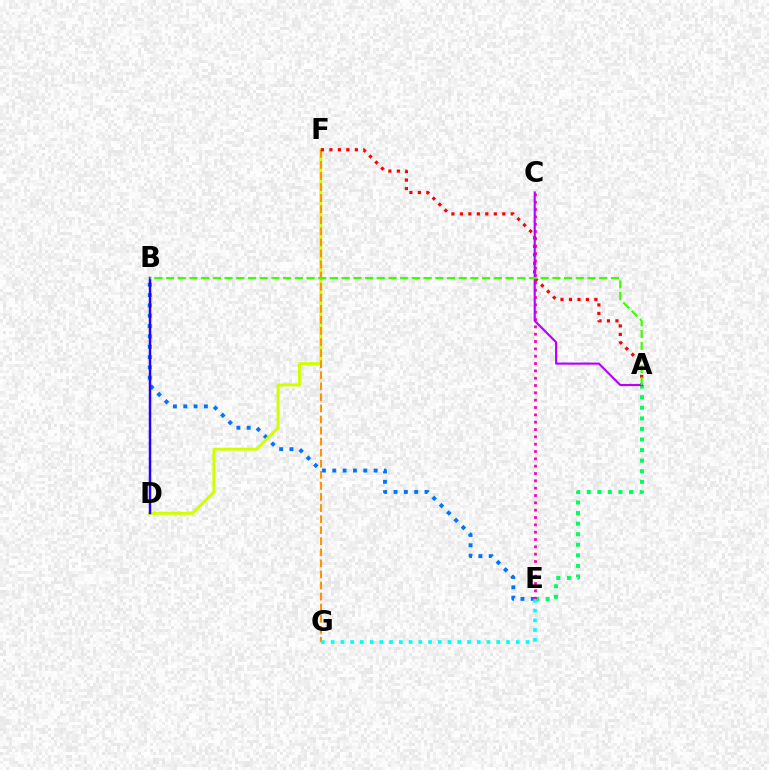{('A', 'E'): [{'color': '#00ff5c', 'line_style': 'dotted', 'thickness': 2.87}], ('B', 'E'): [{'color': '#0074ff', 'line_style': 'dotted', 'thickness': 2.81}], ('D', 'F'): [{'color': '#d1ff00', 'line_style': 'solid', 'thickness': 2.12}], ('C', 'E'): [{'color': '#ff00ac', 'line_style': 'dotted', 'thickness': 1.99}], ('F', 'G'): [{'color': '#ff9400', 'line_style': 'dashed', 'thickness': 1.5}], ('E', 'G'): [{'color': '#00fff6', 'line_style': 'dotted', 'thickness': 2.65}], ('B', 'D'): [{'color': '#2500ff', 'line_style': 'solid', 'thickness': 1.78}], ('A', 'F'): [{'color': '#ff0000', 'line_style': 'dotted', 'thickness': 2.3}], ('A', 'C'): [{'color': '#b900ff', 'line_style': 'solid', 'thickness': 1.55}], ('A', 'B'): [{'color': '#3dff00', 'line_style': 'dashed', 'thickness': 1.59}]}